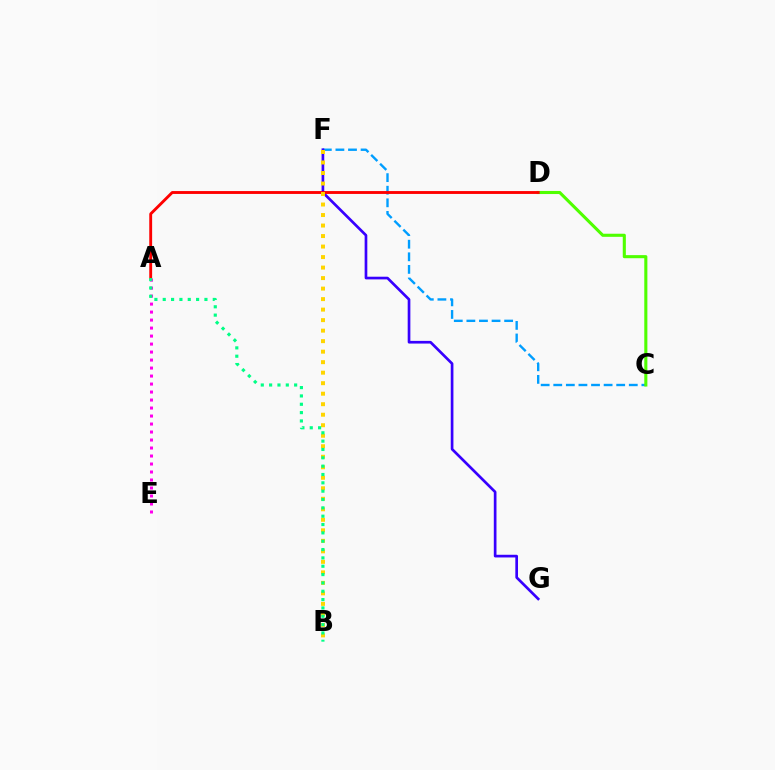{('C', 'F'): [{'color': '#009eff', 'line_style': 'dashed', 'thickness': 1.71}], ('C', 'D'): [{'color': '#4fff00', 'line_style': 'solid', 'thickness': 2.23}], ('F', 'G'): [{'color': '#3700ff', 'line_style': 'solid', 'thickness': 1.93}], ('A', 'D'): [{'color': '#ff0000', 'line_style': 'solid', 'thickness': 2.07}], ('A', 'E'): [{'color': '#ff00ed', 'line_style': 'dotted', 'thickness': 2.17}], ('B', 'F'): [{'color': '#ffd500', 'line_style': 'dotted', 'thickness': 2.86}], ('A', 'B'): [{'color': '#00ff86', 'line_style': 'dotted', 'thickness': 2.27}]}